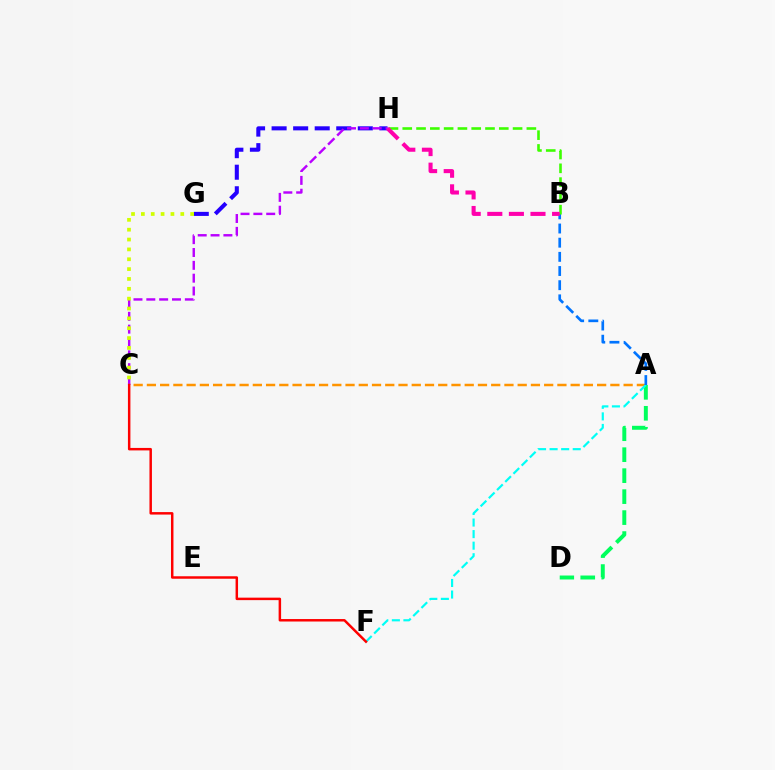{('G', 'H'): [{'color': '#2500ff', 'line_style': 'dashed', 'thickness': 2.93}], ('C', 'H'): [{'color': '#b900ff', 'line_style': 'dashed', 'thickness': 1.74}], ('A', 'C'): [{'color': '#ff9400', 'line_style': 'dashed', 'thickness': 1.8}], ('A', 'D'): [{'color': '#00ff5c', 'line_style': 'dashed', 'thickness': 2.85}], ('A', 'F'): [{'color': '#00fff6', 'line_style': 'dashed', 'thickness': 1.57}], ('A', 'B'): [{'color': '#0074ff', 'line_style': 'dashed', 'thickness': 1.92}], ('B', 'H'): [{'color': '#3dff00', 'line_style': 'dashed', 'thickness': 1.87}, {'color': '#ff00ac', 'line_style': 'dashed', 'thickness': 2.93}], ('C', 'F'): [{'color': '#ff0000', 'line_style': 'solid', 'thickness': 1.78}], ('C', 'G'): [{'color': '#d1ff00', 'line_style': 'dotted', 'thickness': 2.68}]}